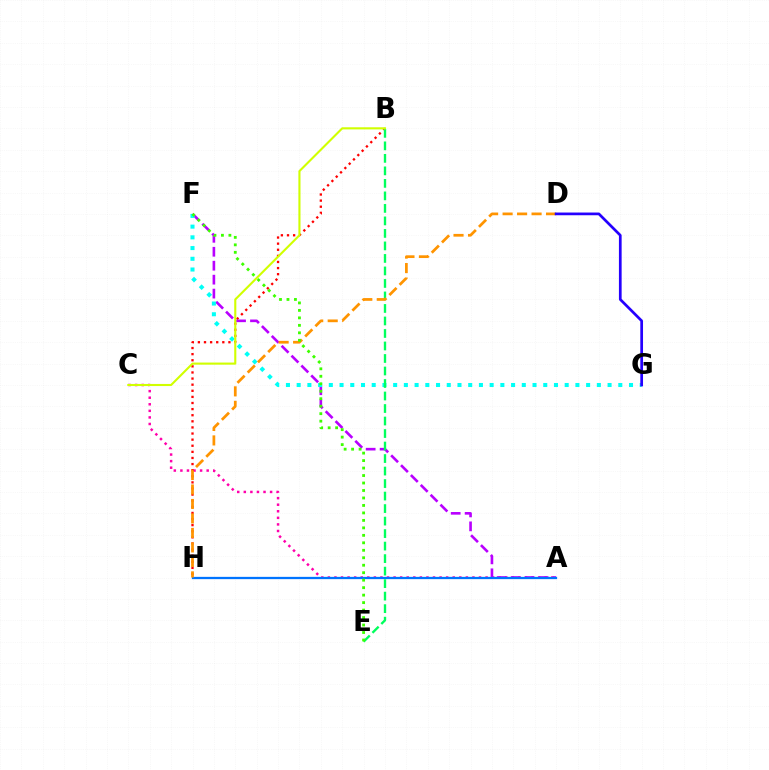{('A', 'C'): [{'color': '#ff00ac', 'line_style': 'dotted', 'thickness': 1.79}], ('B', 'H'): [{'color': '#ff0000', 'line_style': 'dotted', 'thickness': 1.66}], ('A', 'F'): [{'color': '#b900ff', 'line_style': 'dashed', 'thickness': 1.9}], ('A', 'H'): [{'color': '#0074ff', 'line_style': 'solid', 'thickness': 1.64}], ('F', 'G'): [{'color': '#00fff6', 'line_style': 'dotted', 'thickness': 2.91}], ('B', 'E'): [{'color': '#00ff5c', 'line_style': 'dashed', 'thickness': 1.7}], ('B', 'C'): [{'color': '#d1ff00', 'line_style': 'solid', 'thickness': 1.52}], ('D', 'H'): [{'color': '#ff9400', 'line_style': 'dashed', 'thickness': 1.97}], ('D', 'G'): [{'color': '#2500ff', 'line_style': 'solid', 'thickness': 1.95}], ('E', 'F'): [{'color': '#3dff00', 'line_style': 'dotted', 'thickness': 2.03}]}